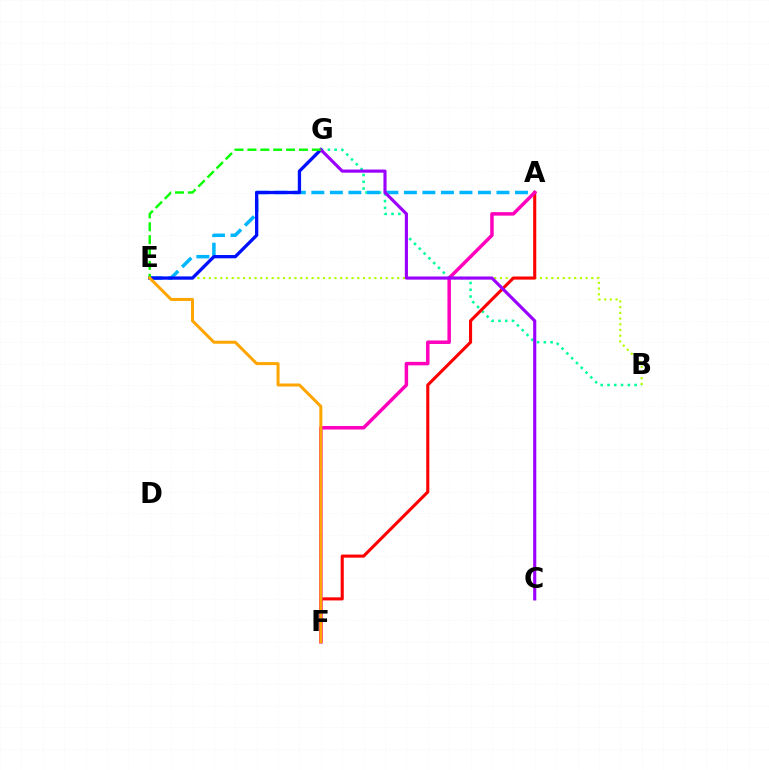{('B', 'G'): [{'color': '#00ff9d', 'line_style': 'dotted', 'thickness': 1.84}], ('A', 'E'): [{'color': '#00b5ff', 'line_style': 'dashed', 'thickness': 2.51}], ('B', 'E'): [{'color': '#b3ff00', 'line_style': 'dotted', 'thickness': 1.55}], ('E', 'G'): [{'color': '#0010ff', 'line_style': 'solid', 'thickness': 2.37}, {'color': '#08ff00', 'line_style': 'dashed', 'thickness': 1.75}], ('A', 'F'): [{'color': '#ff0000', 'line_style': 'solid', 'thickness': 2.23}, {'color': '#ff00bd', 'line_style': 'solid', 'thickness': 2.51}], ('C', 'G'): [{'color': '#9b00ff', 'line_style': 'solid', 'thickness': 2.25}], ('E', 'F'): [{'color': '#ffa500', 'line_style': 'solid', 'thickness': 2.16}]}